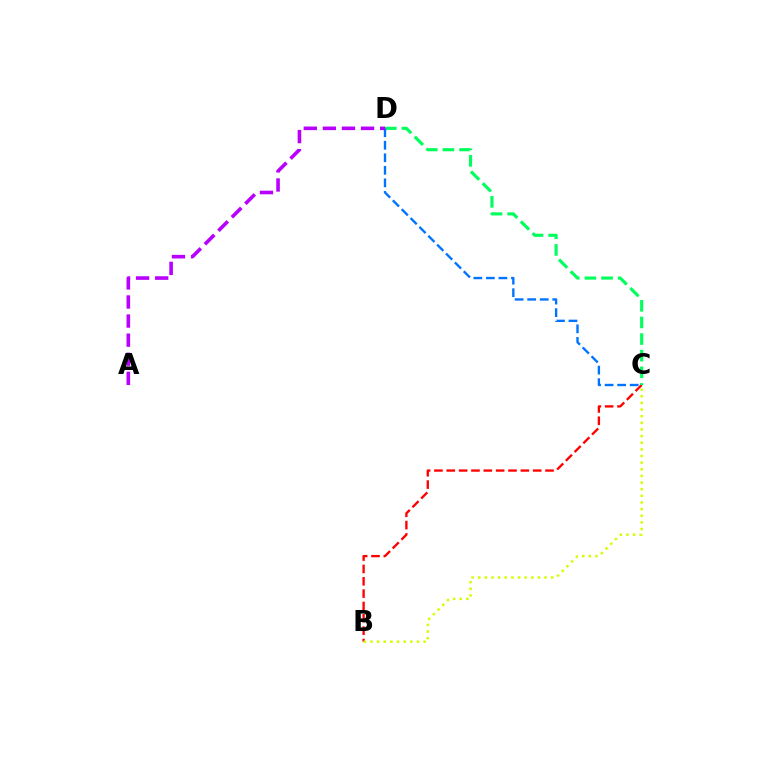{('B', 'C'): [{'color': '#ff0000', 'line_style': 'dashed', 'thickness': 1.68}, {'color': '#d1ff00', 'line_style': 'dotted', 'thickness': 1.8}], ('C', 'D'): [{'color': '#00ff5c', 'line_style': 'dashed', 'thickness': 2.26}, {'color': '#0074ff', 'line_style': 'dashed', 'thickness': 1.7}], ('A', 'D'): [{'color': '#b900ff', 'line_style': 'dashed', 'thickness': 2.59}]}